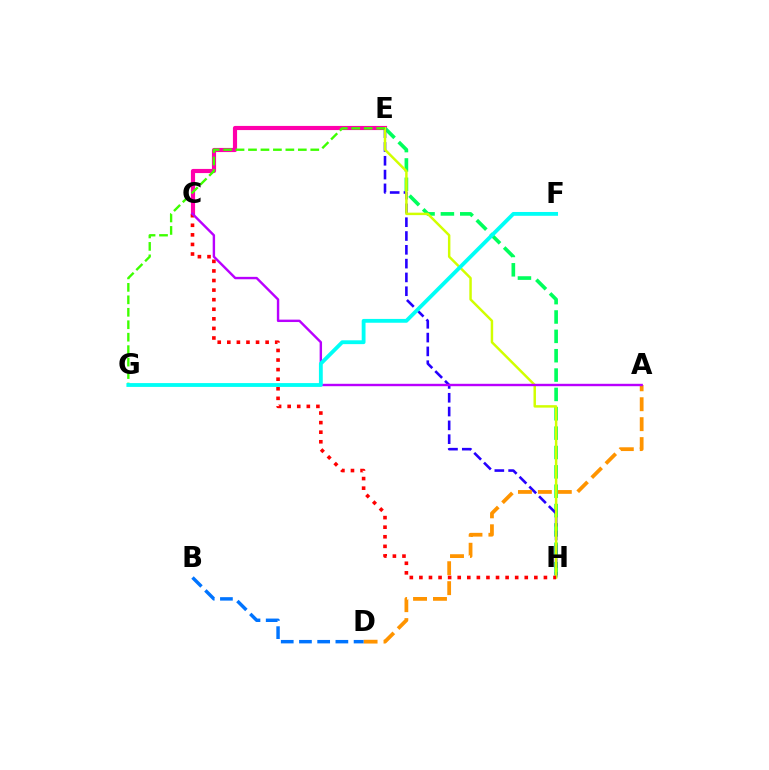{('C', 'E'): [{'color': '#ff00ac', 'line_style': 'solid', 'thickness': 2.99}], ('E', 'H'): [{'color': '#00ff5c', 'line_style': 'dashed', 'thickness': 2.63}, {'color': '#2500ff', 'line_style': 'dashed', 'thickness': 1.88}, {'color': '#d1ff00', 'line_style': 'solid', 'thickness': 1.78}], ('A', 'D'): [{'color': '#ff9400', 'line_style': 'dashed', 'thickness': 2.71}], ('C', 'H'): [{'color': '#ff0000', 'line_style': 'dotted', 'thickness': 2.6}], ('B', 'D'): [{'color': '#0074ff', 'line_style': 'dashed', 'thickness': 2.47}], ('A', 'C'): [{'color': '#b900ff', 'line_style': 'solid', 'thickness': 1.73}], ('E', 'G'): [{'color': '#3dff00', 'line_style': 'dashed', 'thickness': 1.69}], ('F', 'G'): [{'color': '#00fff6', 'line_style': 'solid', 'thickness': 2.75}]}